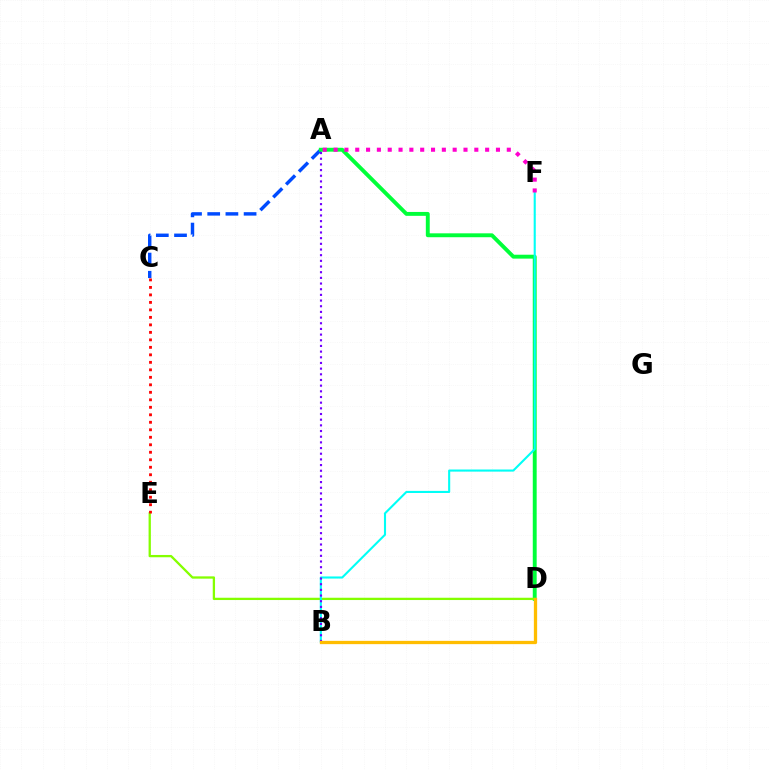{('A', 'C'): [{'color': '#004bff', 'line_style': 'dashed', 'thickness': 2.47}], ('A', 'D'): [{'color': '#00ff39', 'line_style': 'solid', 'thickness': 2.81}], ('D', 'E'): [{'color': '#84ff00', 'line_style': 'solid', 'thickness': 1.65}], ('B', 'F'): [{'color': '#00fff6', 'line_style': 'solid', 'thickness': 1.51}], ('A', 'F'): [{'color': '#ff00cf', 'line_style': 'dotted', 'thickness': 2.94}], ('A', 'B'): [{'color': '#7200ff', 'line_style': 'dotted', 'thickness': 1.54}], ('B', 'D'): [{'color': '#ffbd00', 'line_style': 'solid', 'thickness': 2.36}], ('C', 'E'): [{'color': '#ff0000', 'line_style': 'dotted', 'thickness': 2.04}]}